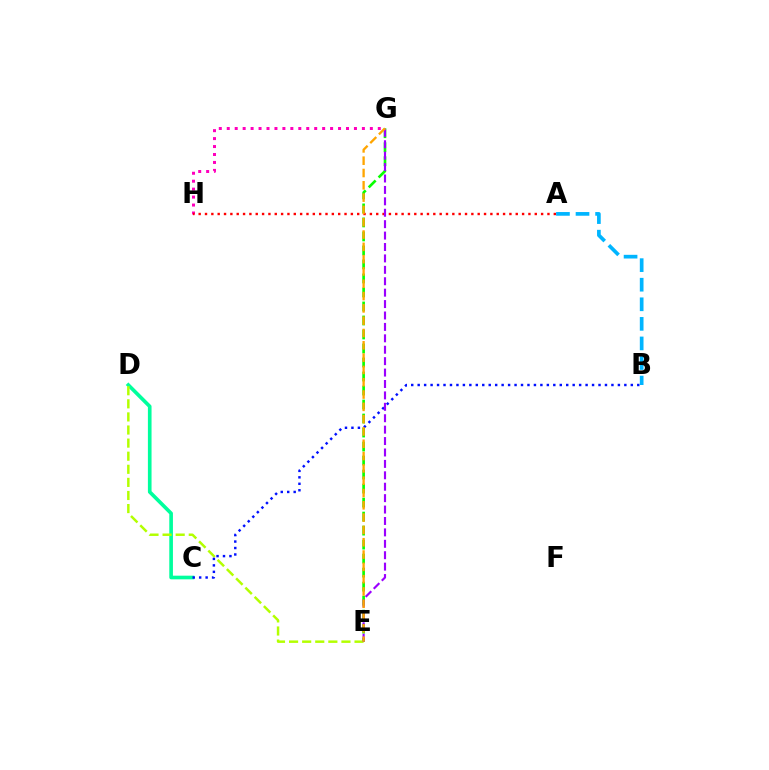{('C', 'D'): [{'color': '#00ff9d', 'line_style': 'solid', 'thickness': 2.63}], ('G', 'H'): [{'color': '#ff00bd', 'line_style': 'dotted', 'thickness': 2.16}], ('E', 'G'): [{'color': '#08ff00', 'line_style': 'dashed', 'thickness': 1.9}, {'color': '#9b00ff', 'line_style': 'dashed', 'thickness': 1.55}, {'color': '#ffa500', 'line_style': 'dashed', 'thickness': 1.67}], ('D', 'E'): [{'color': '#b3ff00', 'line_style': 'dashed', 'thickness': 1.78}], ('A', 'H'): [{'color': '#ff0000', 'line_style': 'dotted', 'thickness': 1.72}], ('B', 'C'): [{'color': '#0010ff', 'line_style': 'dotted', 'thickness': 1.75}], ('A', 'B'): [{'color': '#00b5ff', 'line_style': 'dashed', 'thickness': 2.66}]}